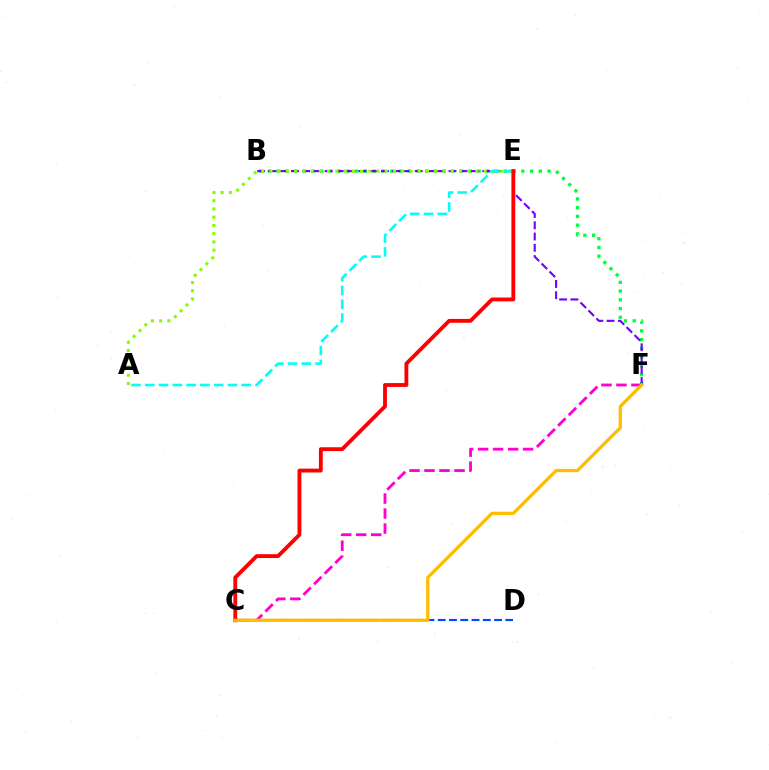{('B', 'F'): [{'color': '#00ff39', 'line_style': 'dotted', 'thickness': 2.38}, {'color': '#7200ff', 'line_style': 'dashed', 'thickness': 1.53}], ('C', 'D'): [{'color': '#004bff', 'line_style': 'dashed', 'thickness': 1.53}], ('A', 'E'): [{'color': '#84ff00', 'line_style': 'dotted', 'thickness': 2.24}, {'color': '#00fff6', 'line_style': 'dashed', 'thickness': 1.87}], ('C', 'F'): [{'color': '#ff00cf', 'line_style': 'dashed', 'thickness': 2.04}, {'color': '#ffbd00', 'line_style': 'solid', 'thickness': 2.36}], ('C', 'E'): [{'color': '#ff0000', 'line_style': 'solid', 'thickness': 2.77}]}